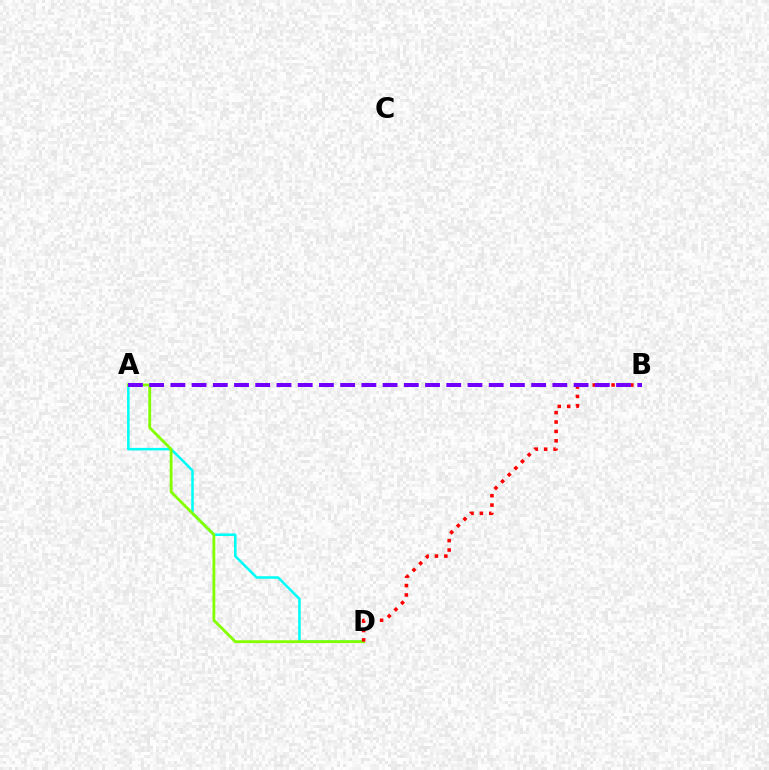{('A', 'D'): [{'color': '#00fff6', 'line_style': 'solid', 'thickness': 1.83}, {'color': '#84ff00', 'line_style': 'solid', 'thickness': 2.03}], ('B', 'D'): [{'color': '#ff0000', 'line_style': 'dotted', 'thickness': 2.55}], ('A', 'B'): [{'color': '#7200ff', 'line_style': 'dashed', 'thickness': 2.88}]}